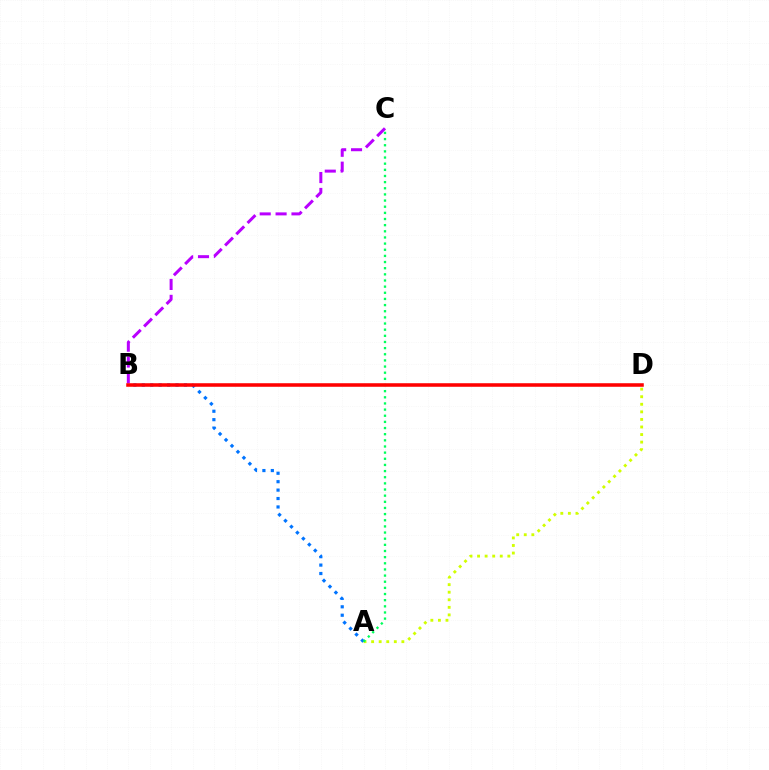{('B', 'C'): [{'color': '#b900ff', 'line_style': 'dashed', 'thickness': 2.16}], ('A', 'D'): [{'color': '#d1ff00', 'line_style': 'dotted', 'thickness': 2.06}], ('A', 'B'): [{'color': '#0074ff', 'line_style': 'dotted', 'thickness': 2.29}], ('A', 'C'): [{'color': '#00ff5c', 'line_style': 'dotted', 'thickness': 1.67}], ('B', 'D'): [{'color': '#ff0000', 'line_style': 'solid', 'thickness': 2.55}]}